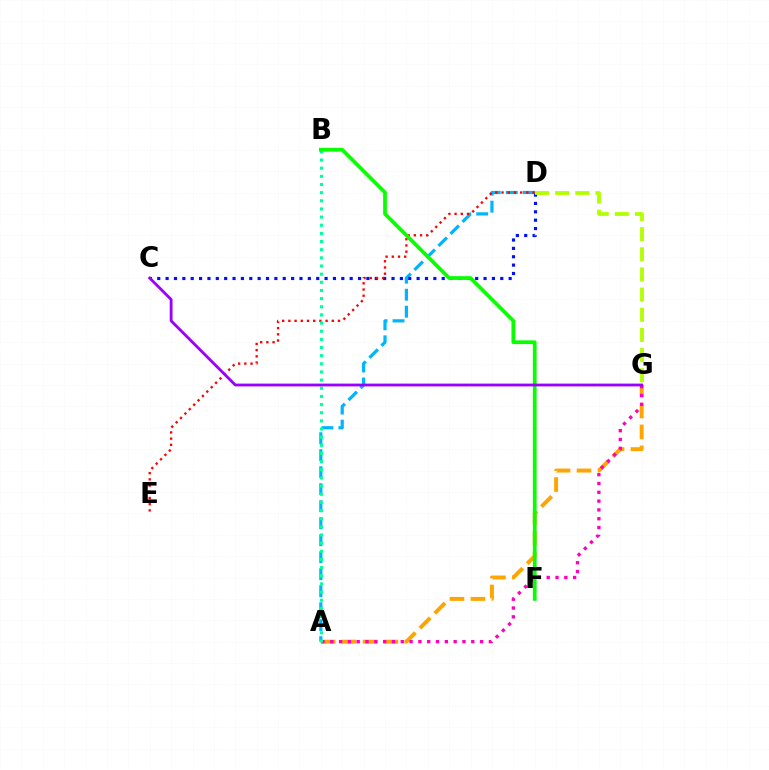{('A', 'G'): [{'color': '#ffa500', 'line_style': 'dashed', 'thickness': 2.84}, {'color': '#ff00bd', 'line_style': 'dotted', 'thickness': 2.39}], ('A', 'D'): [{'color': '#00b5ff', 'line_style': 'dashed', 'thickness': 2.31}], ('C', 'D'): [{'color': '#0010ff', 'line_style': 'dotted', 'thickness': 2.27}], ('D', 'E'): [{'color': '#ff0000', 'line_style': 'dotted', 'thickness': 1.69}], ('A', 'B'): [{'color': '#00ff9d', 'line_style': 'dotted', 'thickness': 2.21}], ('B', 'F'): [{'color': '#08ff00', 'line_style': 'solid', 'thickness': 2.7}], ('C', 'G'): [{'color': '#9b00ff', 'line_style': 'solid', 'thickness': 2.03}], ('D', 'G'): [{'color': '#b3ff00', 'line_style': 'dashed', 'thickness': 2.74}]}